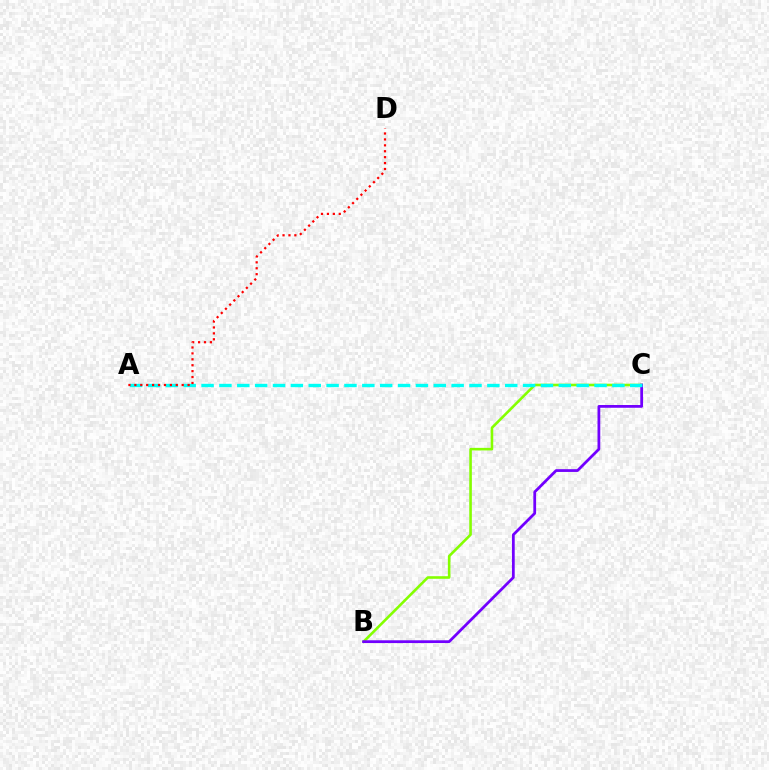{('B', 'C'): [{'color': '#84ff00', 'line_style': 'solid', 'thickness': 1.87}, {'color': '#7200ff', 'line_style': 'solid', 'thickness': 1.99}], ('A', 'C'): [{'color': '#00fff6', 'line_style': 'dashed', 'thickness': 2.43}], ('A', 'D'): [{'color': '#ff0000', 'line_style': 'dotted', 'thickness': 1.61}]}